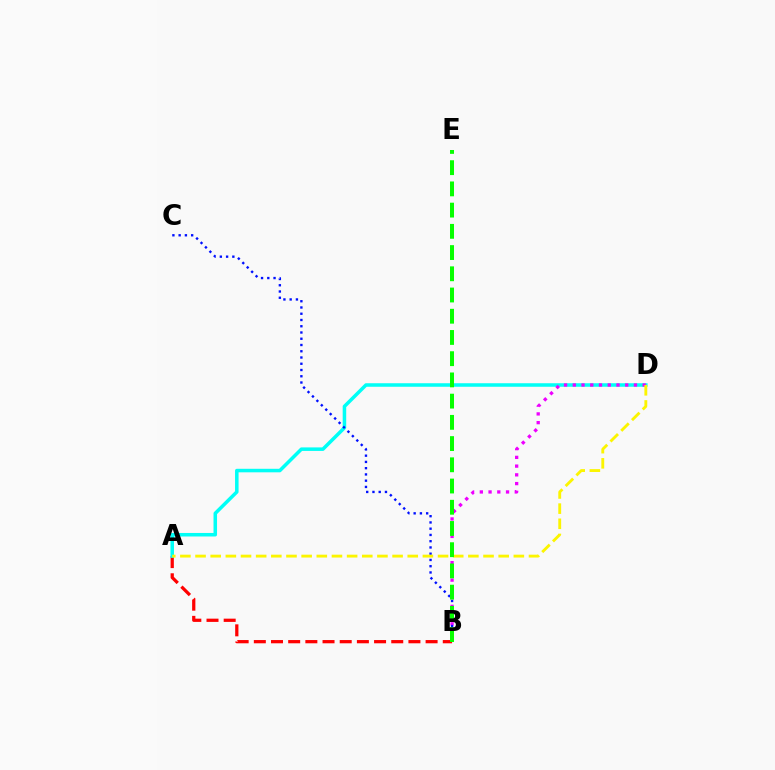{('A', 'B'): [{'color': '#ff0000', 'line_style': 'dashed', 'thickness': 2.33}], ('A', 'D'): [{'color': '#00fff6', 'line_style': 'solid', 'thickness': 2.54}, {'color': '#fcf500', 'line_style': 'dashed', 'thickness': 2.06}], ('B', 'D'): [{'color': '#ee00ff', 'line_style': 'dotted', 'thickness': 2.37}], ('B', 'C'): [{'color': '#0010ff', 'line_style': 'dotted', 'thickness': 1.7}], ('B', 'E'): [{'color': '#08ff00', 'line_style': 'dashed', 'thickness': 2.88}]}